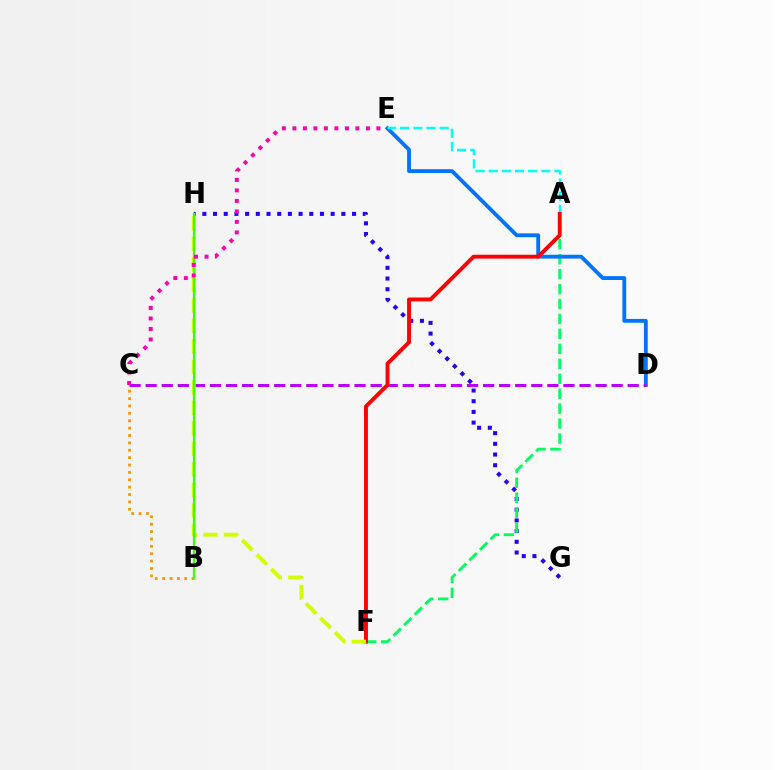{('B', 'C'): [{'color': '#ff9400', 'line_style': 'dotted', 'thickness': 2.0}], ('G', 'H'): [{'color': '#2500ff', 'line_style': 'dotted', 'thickness': 2.91}], ('A', 'F'): [{'color': '#00ff5c', 'line_style': 'dashed', 'thickness': 2.03}, {'color': '#ff0000', 'line_style': 'solid', 'thickness': 2.8}], ('D', 'E'): [{'color': '#0074ff', 'line_style': 'solid', 'thickness': 2.76}], ('C', 'D'): [{'color': '#b900ff', 'line_style': 'dashed', 'thickness': 2.18}], ('A', 'E'): [{'color': '#00fff6', 'line_style': 'dashed', 'thickness': 1.79}], ('F', 'H'): [{'color': '#d1ff00', 'line_style': 'dashed', 'thickness': 2.79}], ('B', 'H'): [{'color': '#3dff00', 'line_style': 'solid', 'thickness': 1.63}], ('C', 'E'): [{'color': '#ff00ac', 'line_style': 'dotted', 'thickness': 2.85}]}